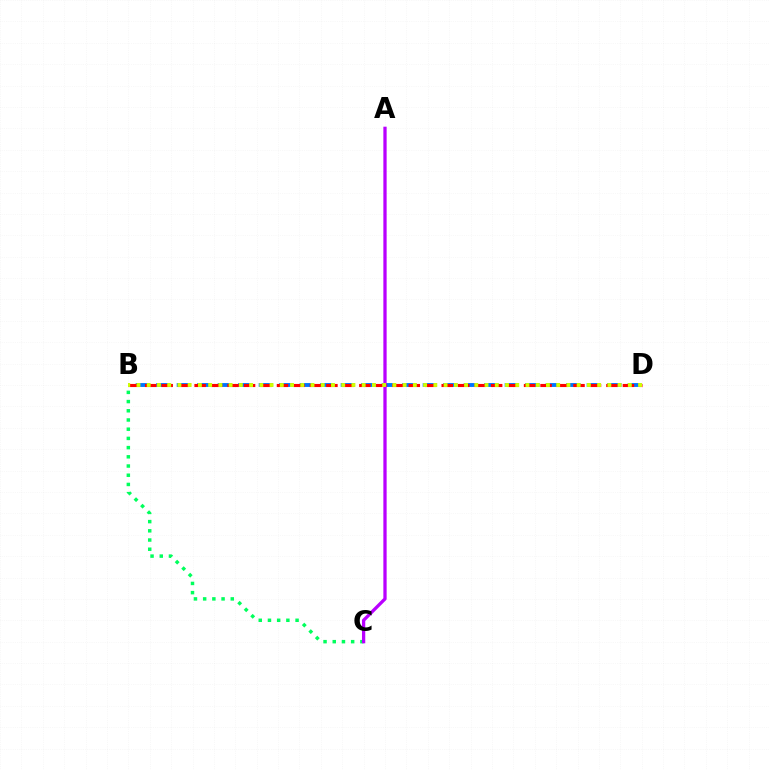{('B', 'D'): [{'color': '#0074ff', 'line_style': 'dashed', 'thickness': 2.78}, {'color': '#ff0000', 'line_style': 'dashed', 'thickness': 2.24}, {'color': '#d1ff00', 'line_style': 'dotted', 'thickness': 2.78}], ('B', 'C'): [{'color': '#00ff5c', 'line_style': 'dotted', 'thickness': 2.5}], ('A', 'C'): [{'color': '#b900ff', 'line_style': 'solid', 'thickness': 2.36}]}